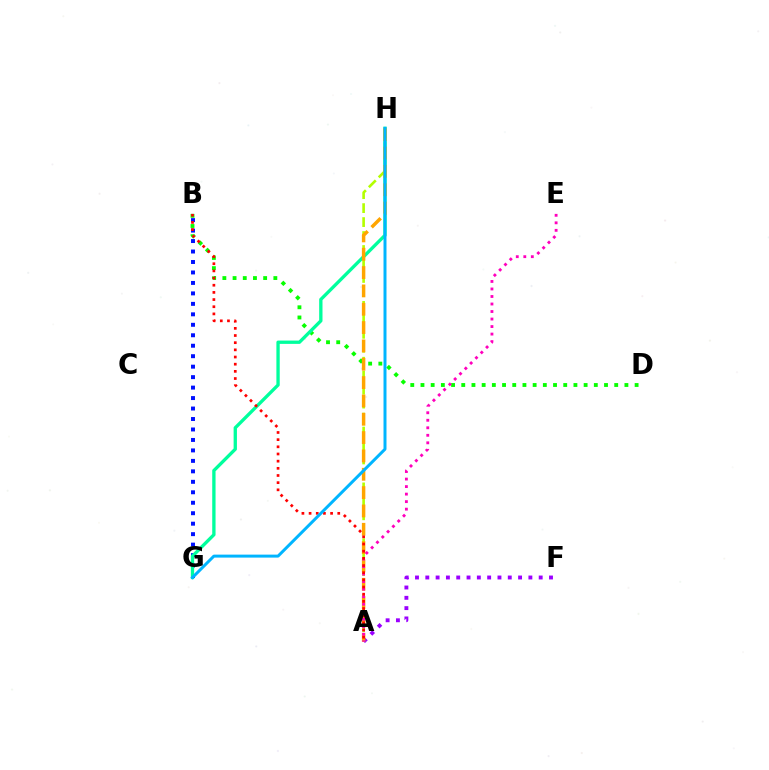{('A', 'H'): [{'color': '#b3ff00', 'line_style': 'dashed', 'thickness': 1.9}, {'color': '#ffa500', 'line_style': 'dashed', 'thickness': 2.49}], ('B', 'D'): [{'color': '#08ff00', 'line_style': 'dotted', 'thickness': 2.77}], ('A', 'F'): [{'color': '#9b00ff', 'line_style': 'dotted', 'thickness': 2.8}], ('B', 'G'): [{'color': '#0010ff', 'line_style': 'dotted', 'thickness': 2.84}], ('G', 'H'): [{'color': '#00ff9d', 'line_style': 'solid', 'thickness': 2.39}, {'color': '#00b5ff', 'line_style': 'solid', 'thickness': 2.15}], ('A', 'E'): [{'color': '#ff00bd', 'line_style': 'dotted', 'thickness': 2.04}], ('A', 'B'): [{'color': '#ff0000', 'line_style': 'dotted', 'thickness': 1.95}]}